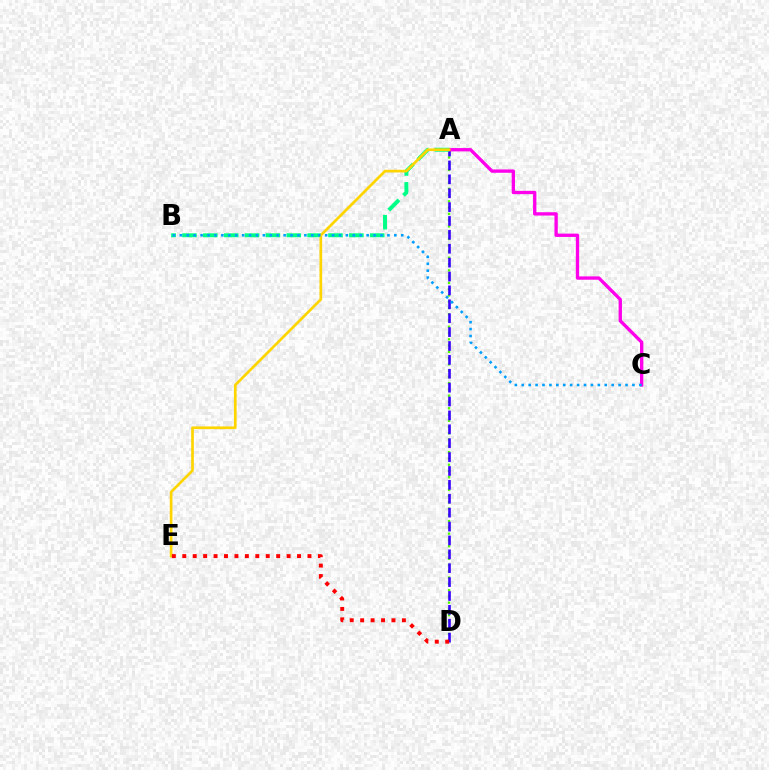{('A', 'D'): [{'color': '#4fff00', 'line_style': 'dotted', 'thickness': 1.7}, {'color': '#3700ff', 'line_style': 'dashed', 'thickness': 1.89}], ('A', 'C'): [{'color': '#ff00ed', 'line_style': 'solid', 'thickness': 2.4}], ('A', 'B'): [{'color': '#00ff86', 'line_style': 'dashed', 'thickness': 2.83}], ('A', 'E'): [{'color': '#ffd500', 'line_style': 'solid', 'thickness': 1.93}], ('B', 'C'): [{'color': '#009eff', 'line_style': 'dotted', 'thickness': 1.88}], ('D', 'E'): [{'color': '#ff0000', 'line_style': 'dotted', 'thickness': 2.83}]}